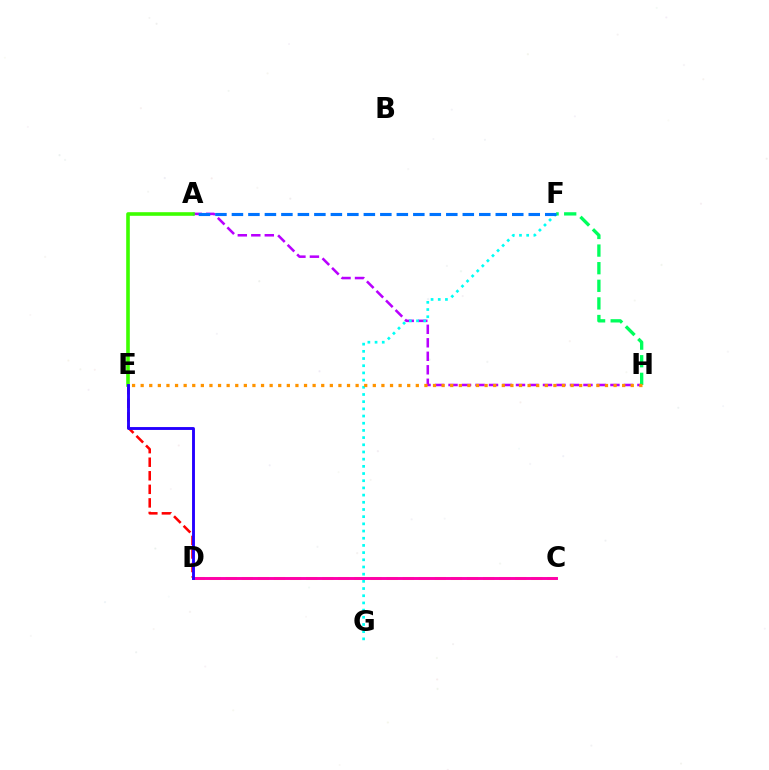{('A', 'H'): [{'color': '#b900ff', 'line_style': 'dashed', 'thickness': 1.83}], ('F', 'G'): [{'color': '#00fff6', 'line_style': 'dotted', 'thickness': 1.95}], ('F', 'H'): [{'color': '#00ff5c', 'line_style': 'dashed', 'thickness': 2.39}], ('A', 'E'): [{'color': '#3dff00', 'line_style': 'solid', 'thickness': 2.6}], ('C', 'D'): [{'color': '#d1ff00', 'line_style': 'dashed', 'thickness': 2.19}, {'color': '#ff00ac', 'line_style': 'solid', 'thickness': 2.11}], ('A', 'F'): [{'color': '#0074ff', 'line_style': 'dashed', 'thickness': 2.24}], ('D', 'E'): [{'color': '#ff0000', 'line_style': 'dashed', 'thickness': 1.84}, {'color': '#2500ff', 'line_style': 'solid', 'thickness': 2.08}], ('E', 'H'): [{'color': '#ff9400', 'line_style': 'dotted', 'thickness': 2.34}]}